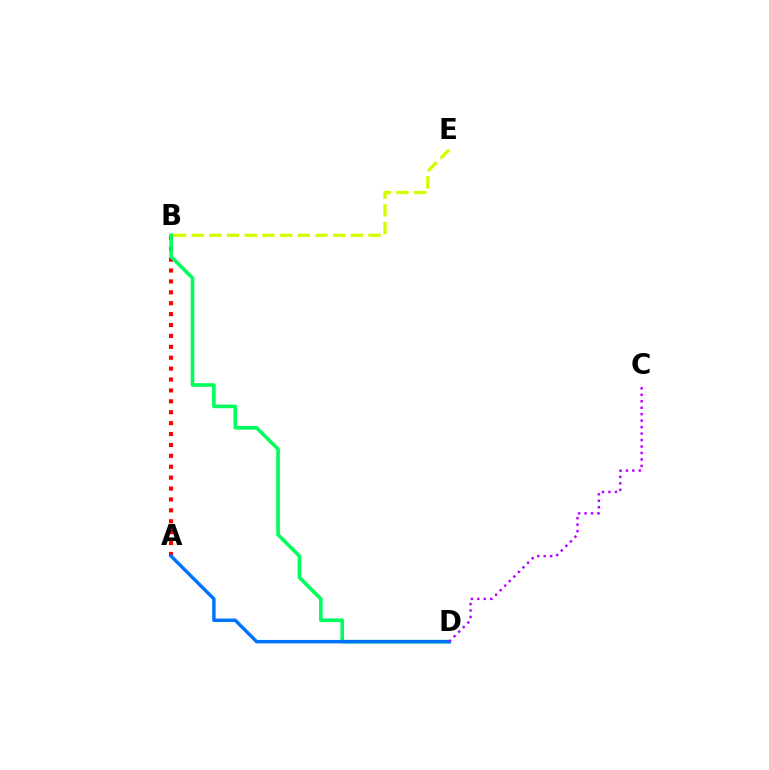{('A', 'B'): [{'color': '#ff0000', 'line_style': 'dotted', 'thickness': 2.96}], ('B', 'D'): [{'color': '#00ff5c', 'line_style': 'solid', 'thickness': 2.6}], ('B', 'E'): [{'color': '#d1ff00', 'line_style': 'dashed', 'thickness': 2.4}], ('A', 'D'): [{'color': '#0074ff', 'line_style': 'solid', 'thickness': 2.47}], ('C', 'D'): [{'color': '#b900ff', 'line_style': 'dotted', 'thickness': 1.76}]}